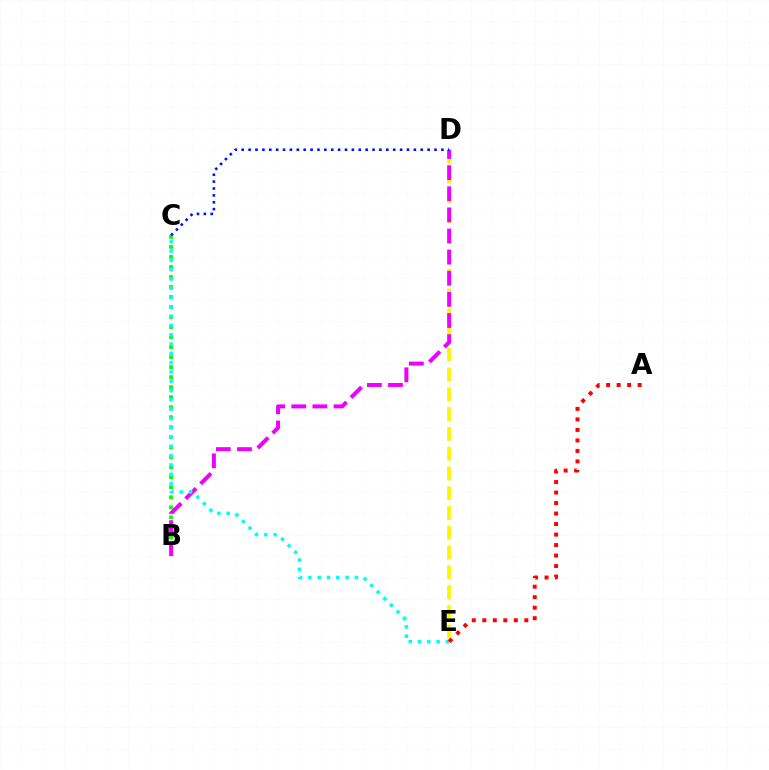{('B', 'C'): [{'color': '#08ff00', 'line_style': 'dotted', 'thickness': 2.72}], ('D', 'E'): [{'color': '#fcf500', 'line_style': 'dashed', 'thickness': 2.69}], ('B', 'D'): [{'color': '#ee00ff', 'line_style': 'dashed', 'thickness': 2.87}], ('C', 'D'): [{'color': '#0010ff', 'line_style': 'dotted', 'thickness': 1.87}], ('C', 'E'): [{'color': '#00fff6', 'line_style': 'dotted', 'thickness': 2.53}], ('A', 'E'): [{'color': '#ff0000', 'line_style': 'dotted', 'thickness': 2.85}]}